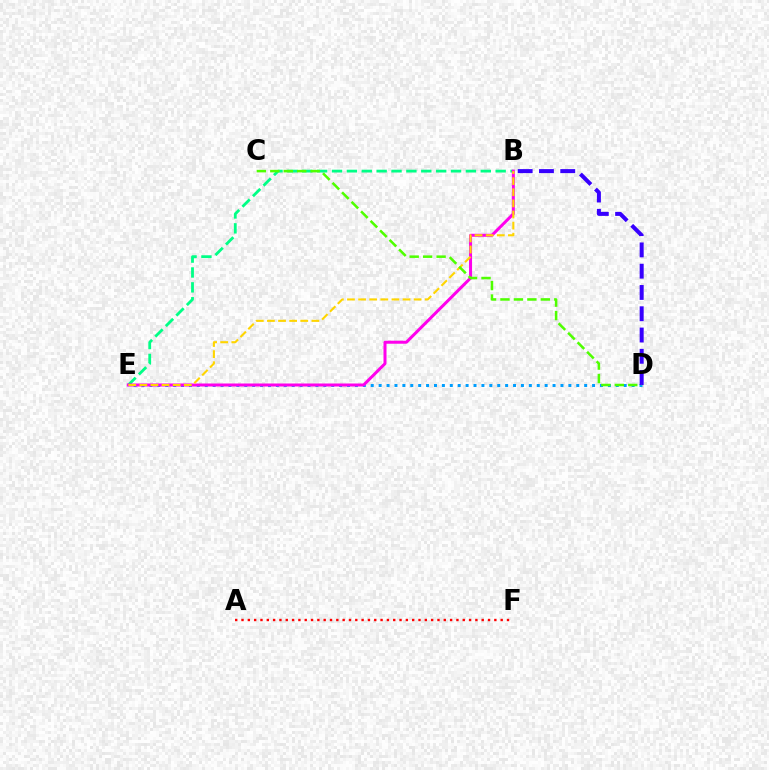{('A', 'F'): [{'color': '#ff0000', 'line_style': 'dotted', 'thickness': 1.72}], ('B', 'E'): [{'color': '#00ff86', 'line_style': 'dashed', 'thickness': 2.02}, {'color': '#ff00ed', 'line_style': 'solid', 'thickness': 2.17}, {'color': '#ffd500', 'line_style': 'dashed', 'thickness': 1.51}], ('D', 'E'): [{'color': '#009eff', 'line_style': 'dotted', 'thickness': 2.15}], ('B', 'D'): [{'color': '#3700ff', 'line_style': 'dashed', 'thickness': 2.89}], ('C', 'D'): [{'color': '#4fff00', 'line_style': 'dashed', 'thickness': 1.83}]}